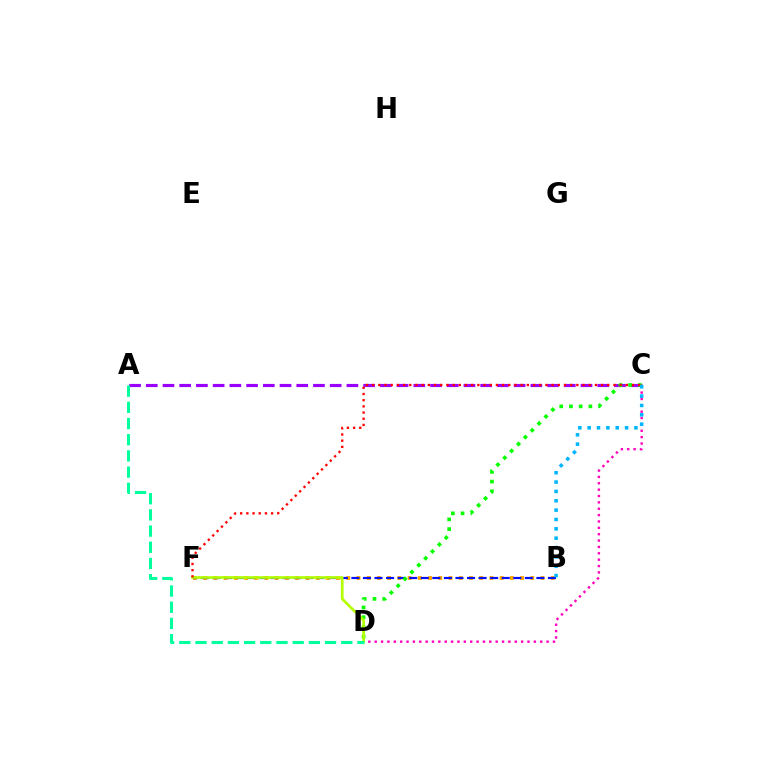{('B', 'F'): [{'color': '#ffa500', 'line_style': 'dotted', 'thickness': 2.78}, {'color': '#0010ff', 'line_style': 'dashed', 'thickness': 1.57}], ('A', 'C'): [{'color': '#9b00ff', 'line_style': 'dashed', 'thickness': 2.27}], ('C', 'D'): [{'color': '#ff00bd', 'line_style': 'dotted', 'thickness': 1.73}, {'color': '#08ff00', 'line_style': 'dotted', 'thickness': 2.64}], ('D', 'F'): [{'color': '#b3ff00', 'line_style': 'solid', 'thickness': 1.93}], ('A', 'D'): [{'color': '#00ff9d', 'line_style': 'dashed', 'thickness': 2.2}], ('C', 'F'): [{'color': '#ff0000', 'line_style': 'dotted', 'thickness': 1.68}], ('B', 'C'): [{'color': '#00b5ff', 'line_style': 'dotted', 'thickness': 2.54}]}